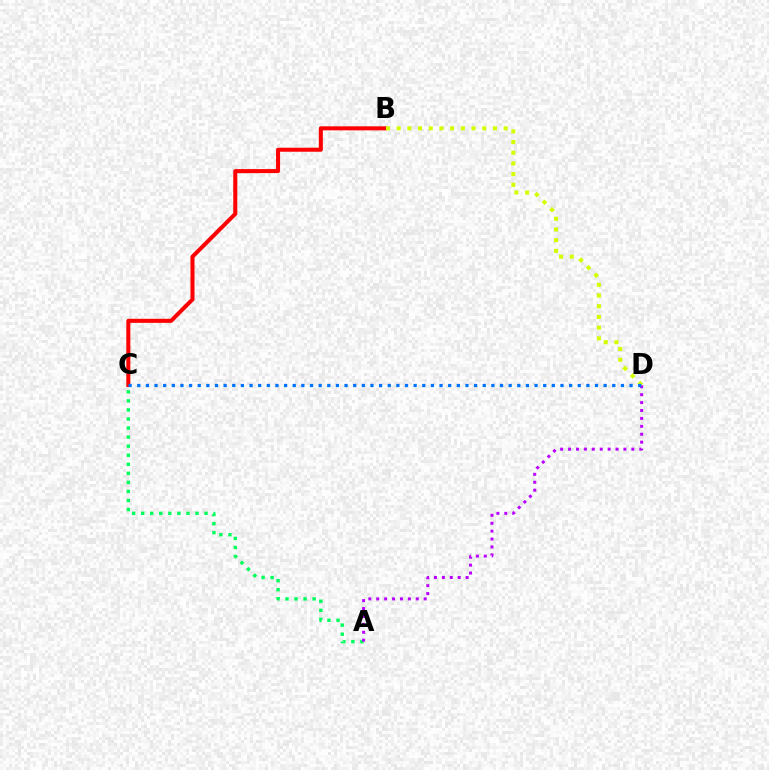{('B', 'C'): [{'color': '#ff0000', 'line_style': 'solid', 'thickness': 2.9}], ('A', 'C'): [{'color': '#00ff5c', 'line_style': 'dotted', 'thickness': 2.46}], ('B', 'D'): [{'color': '#d1ff00', 'line_style': 'dotted', 'thickness': 2.91}], ('A', 'D'): [{'color': '#b900ff', 'line_style': 'dotted', 'thickness': 2.15}], ('C', 'D'): [{'color': '#0074ff', 'line_style': 'dotted', 'thickness': 2.35}]}